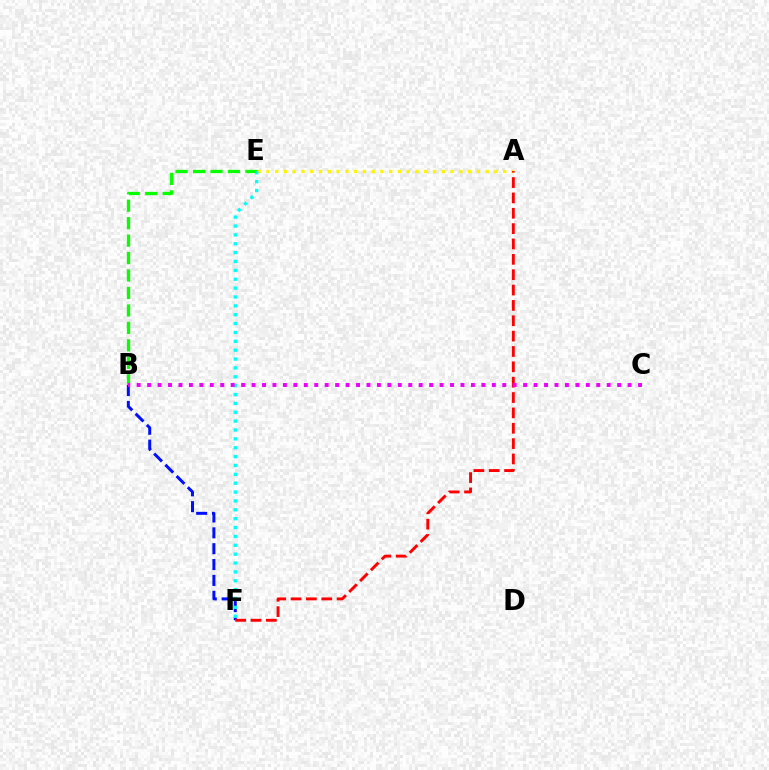{('A', 'E'): [{'color': '#fcf500', 'line_style': 'dotted', 'thickness': 2.38}], ('B', 'E'): [{'color': '#08ff00', 'line_style': 'dashed', 'thickness': 2.37}], ('B', 'F'): [{'color': '#0010ff', 'line_style': 'dashed', 'thickness': 2.15}], ('E', 'F'): [{'color': '#00fff6', 'line_style': 'dotted', 'thickness': 2.41}], ('A', 'F'): [{'color': '#ff0000', 'line_style': 'dashed', 'thickness': 2.09}], ('B', 'C'): [{'color': '#ee00ff', 'line_style': 'dotted', 'thickness': 2.84}]}